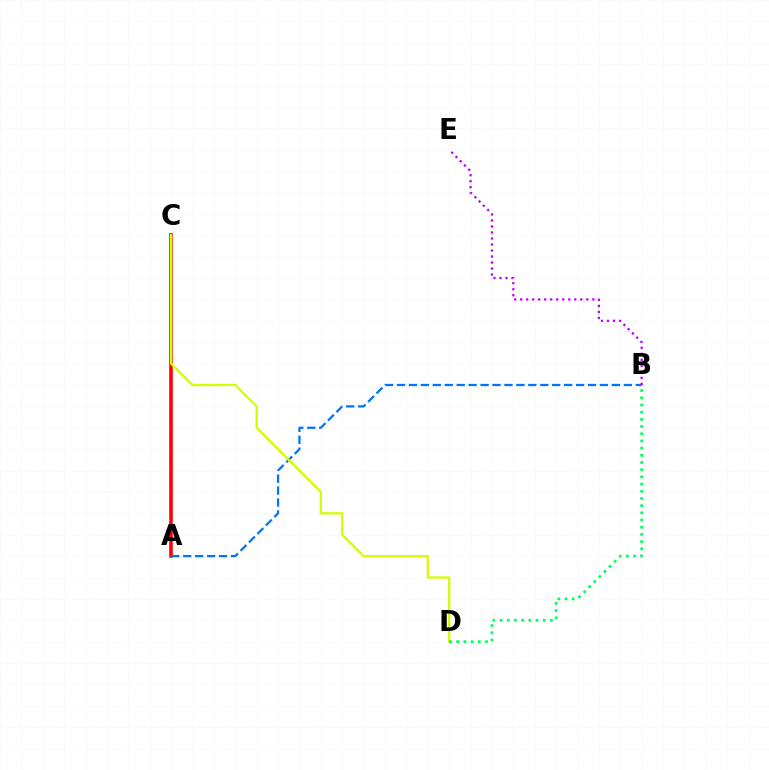{('A', 'C'): [{'color': '#ff0000', 'line_style': 'solid', 'thickness': 2.57}], ('A', 'B'): [{'color': '#0074ff', 'line_style': 'dashed', 'thickness': 1.62}], ('B', 'E'): [{'color': '#b900ff', 'line_style': 'dotted', 'thickness': 1.63}], ('C', 'D'): [{'color': '#d1ff00', 'line_style': 'solid', 'thickness': 1.64}], ('B', 'D'): [{'color': '#00ff5c', 'line_style': 'dotted', 'thickness': 1.95}]}